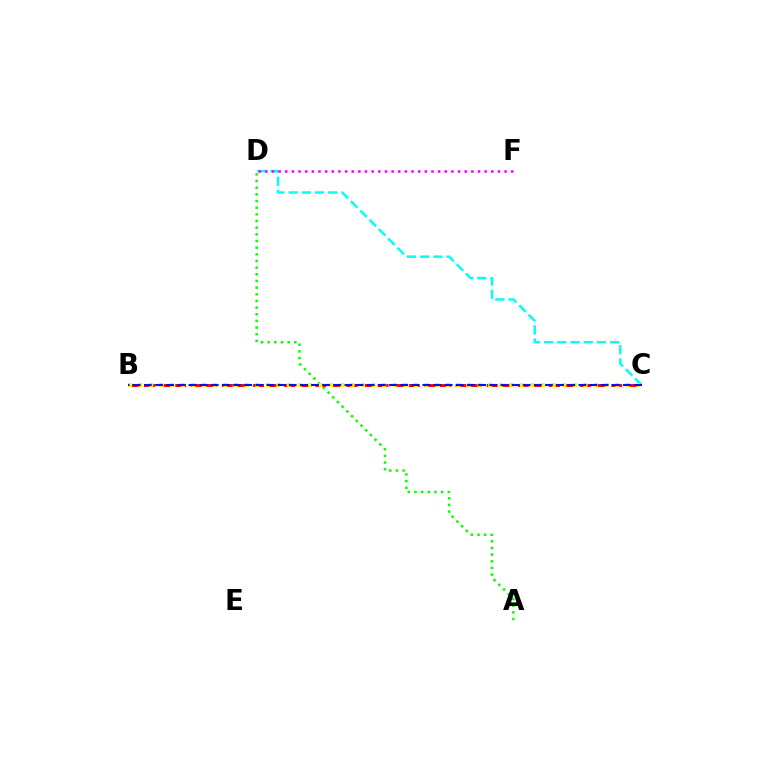{('C', 'D'): [{'color': '#00fff6', 'line_style': 'dashed', 'thickness': 1.79}], ('D', 'F'): [{'color': '#ee00ff', 'line_style': 'dotted', 'thickness': 1.81}], ('A', 'D'): [{'color': '#08ff00', 'line_style': 'dotted', 'thickness': 1.81}], ('B', 'C'): [{'color': '#ff0000', 'line_style': 'dashed', 'thickness': 2.12}, {'color': '#fcf500', 'line_style': 'dotted', 'thickness': 2.88}, {'color': '#0010ff', 'line_style': 'dashed', 'thickness': 1.51}]}